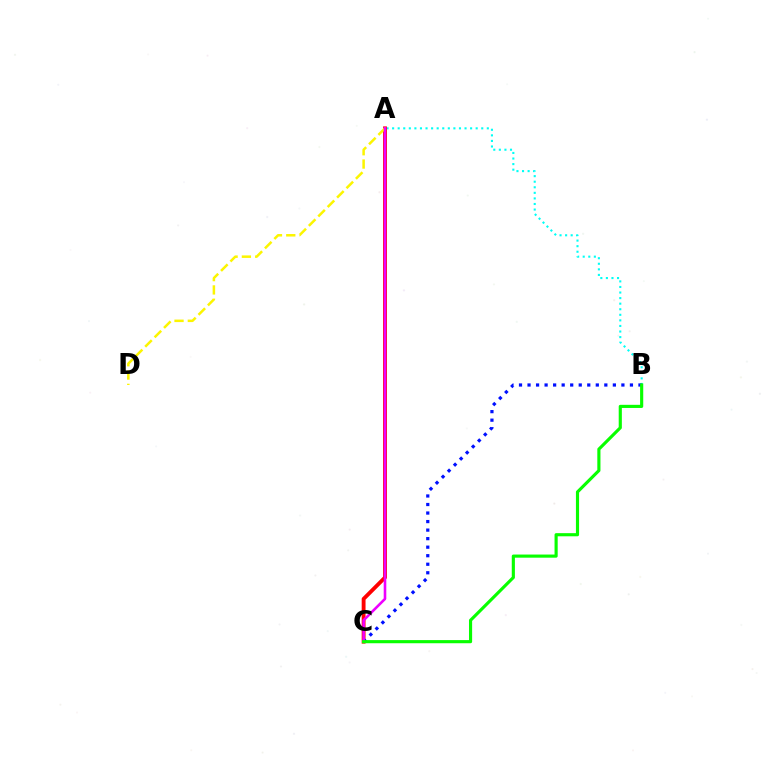{('A', 'B'): [{'color': '#00fff6', 'line_style': 'dotted', 'thickness': 1.51}], ('A', 'C'): [{'color': '#ff0000', 'line_style': 'solid', 'thickness': 2.78}, {'color': '#ee00ff', 'line_style': 'solid', 'thickness': 1.87}], ('A', 'D'): [{'color': '#fcf500', 'line_style': 'dashed', 'thickness': 1.81}], ('B', 'C'): [{'color': '#0010ff', 'line_style': 'dotted', 'thickness': 2.32}, {'color': '#08ff00', 'line_style': 'solid', 'thickness': 2.26}]}